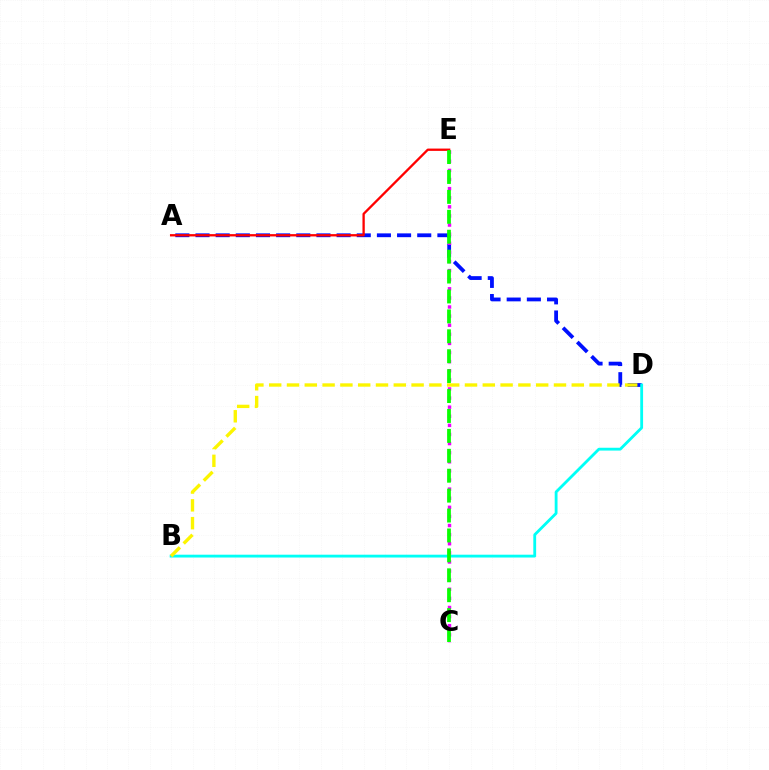{('A', 'D'): [{'color': '#0010ff', 'line_style': 'dashed', 'thickness': 2.74}], ('C', 'E'): [{'color': '#ee00ff', 'line_style': 'dotted', 'thickness': 2.47}, {'color': '#08ff00', 'line_style': 'dashed', 'thickness': 2.71}], ('A', 'E'): [{'color': '#ff0000', 'line_style': 'solid', 'thickness': 1.66}], ('B', 'D'): [{'color': '#00fff6', 'line_style': 'solid', 'thickness': 2.03}, {'color': '#fcf500', 'line_style': 'dashed', 'thickness': 2.42}]}